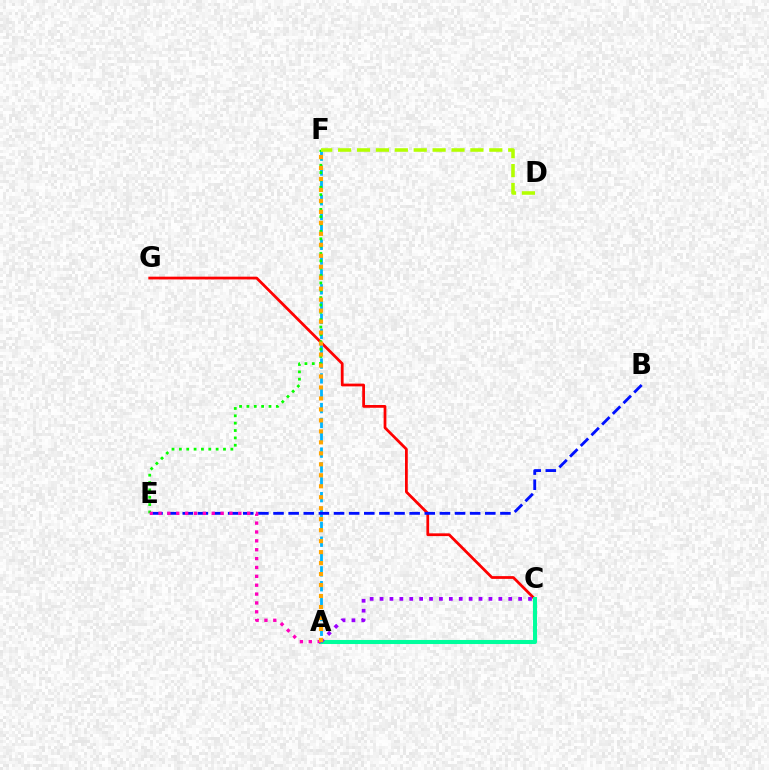{('C', 'G'): [{'color': '#ff0000', 'line_style': 'solid', 'thickness': 1.99}], ('A', 'F'): [{'color': '#00b5ff', 'line_style': 'dashed', 'thickness': 2.02}, {'color': '#ffa500', 'line_style': 'dotted', 'thickness': 2.98}], ('B', 'E'): [{'color': '#0010ff', 'line_style': 'dashed', 'thickness': 2.05}], ('E', 'F'): [{'color': '#08ff00', 'line_style': 'dotted', 'thickness': 2.0}], ('A', 'C'): [{'color': '#00ff9d', 'line_style': 'solid', 'thickness': 2.92}, {'color': '#9b00ff', 'line_style': 'dotted', 'thickness': 2.69}], ('D', 'F'): [{'color': '#b3ff00', 'line_style': 'dashed', 'thickness': 2.57}], ('A', 'E'): [{'color': '#ff00bd', 'line_style': 'dotted', 'thickness': 2.41}]}